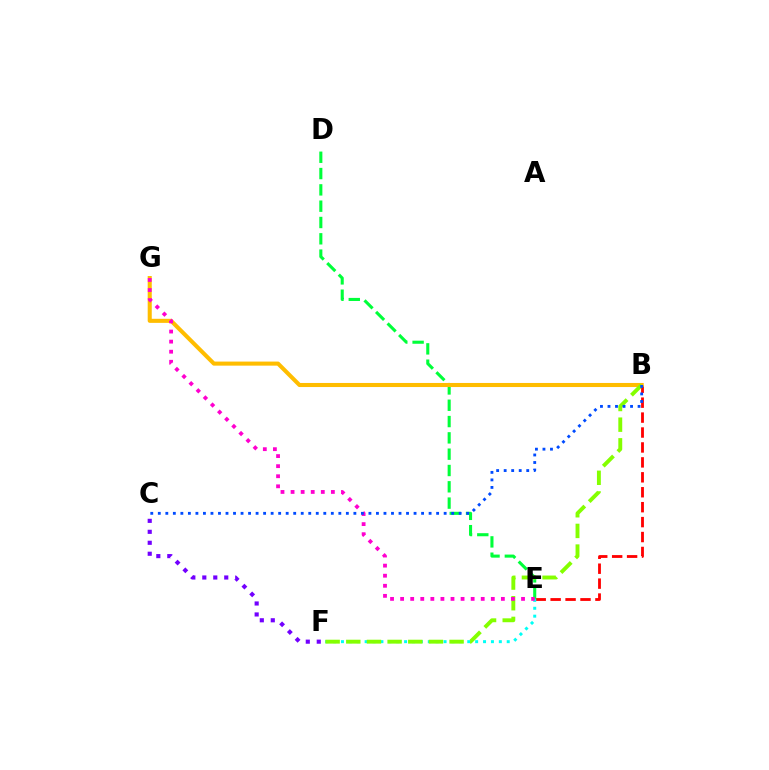{('B', 'E'): [{'color': '#ff0000', 'line_style': 'dashed', 'thickness': 2.03}], ('D', 'E'): [{'color': '#00ff39', 'line_style': 'dashed', 'thickness': 2.22}], ('E', 'F'): [{'color': '#00fff6', 'line_style': 'dotted', 'thickness': 2.14}], ('B', 'G'): [{'color': '#ffbd00', 'line_style': 'solid', 'thickness': 2.93}], ('B', 'F'): [{'color': '#84ff00', 'line_style': 'dashed', 'thickness': 2.81}], ('E', 'G'): [{'color': '#ff00cf', 'line_style': 'dotted', 'thickness': 2.74}], ('B', 'C'): [{'color': '#004bff', 'line_style': 'dotted', 'thickness': 2.04}], ('C', 'F'): [{'color': '#7200ff', 'line_style': 'dotted', 'thickness': 2.98}]}